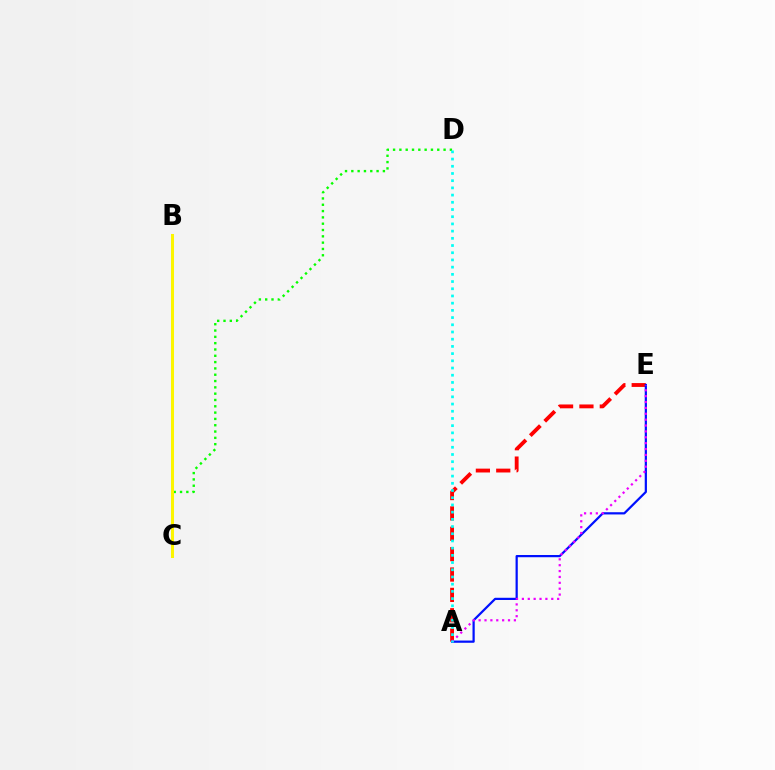{('C', 'D'): [{'color': '#08ff00', 'line_style': 'dotted', 'thickness': 1.72}], ('A', 'E'): [{'color': '#ff0000', 'line_style': 'dashed', 'thickness': 2.77}, {'color': '#0010ff', 'line_style': 'solid', 'thickness': 1.6}, {'color': '#ee00ff', 'line_style': 'dotted', 'thickness': 1.6}], ('B', 'C'): [{'color': '#fcf500', 'line_style': 'solid', 'thickness': 2.18}], ('A', 'D'): [{'color': '#00fff6', 'line_style': 'dotted', 'thickness': 1.96}]}